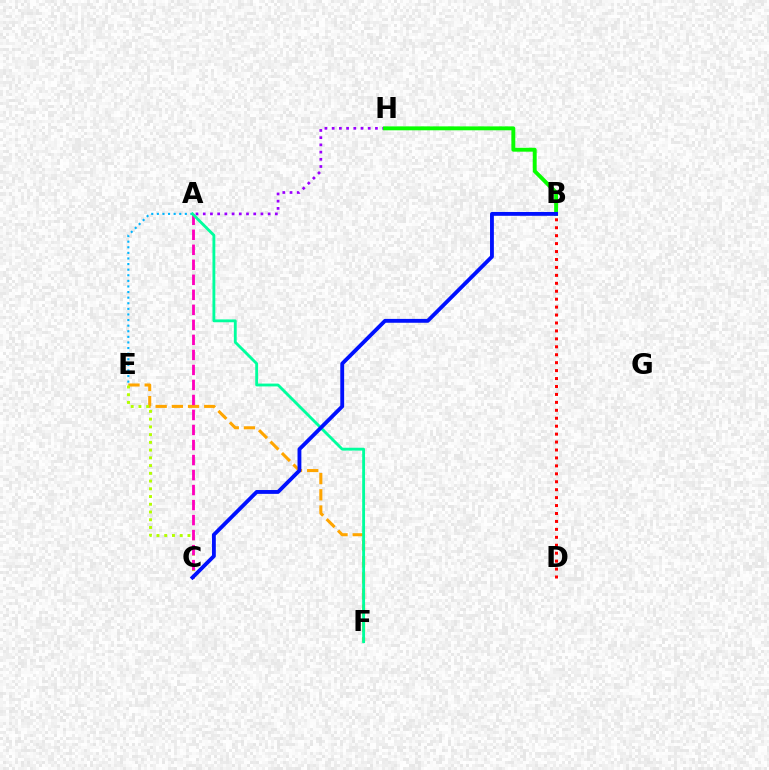{('A', 'H'): [{'color': '#9b00ff', 'line_style': 'dotted', 'thickness': 1.96}], ('E', 'F'): [{'color': '#ffa500', 'line_style': 'dashed', 'thickness': 2.2}], ('A', 'E'): [{'color': '#00b5ff', 'line_style': 'dotted', 'thickness': 1.52}], ('B', 'H'): [{'color': '#08ff00', 'line_style': 'solid', 'thickness': 2.81}], ('C', 'E'): [{'color': '#b3ff00', 'line_style': 'dotted', 'thickness': 2.1}], ('B', 'D'): [{'color': '#ff0000', 'line_style': 'dotted', 'thickness': 2.16}], ('A', 'C'): [{'color': '#ff00bd', 'line_style': 'dashed', 'thickness': 2.04}], ('A', 'F'): [{'color': '#00ff9d', 'line_style': 'solid', 'thickness': 2.05}], ('B', 'C'): [{'color': '#0010ff', 'line_style': 'solid', 'thickness': 2.77}]}